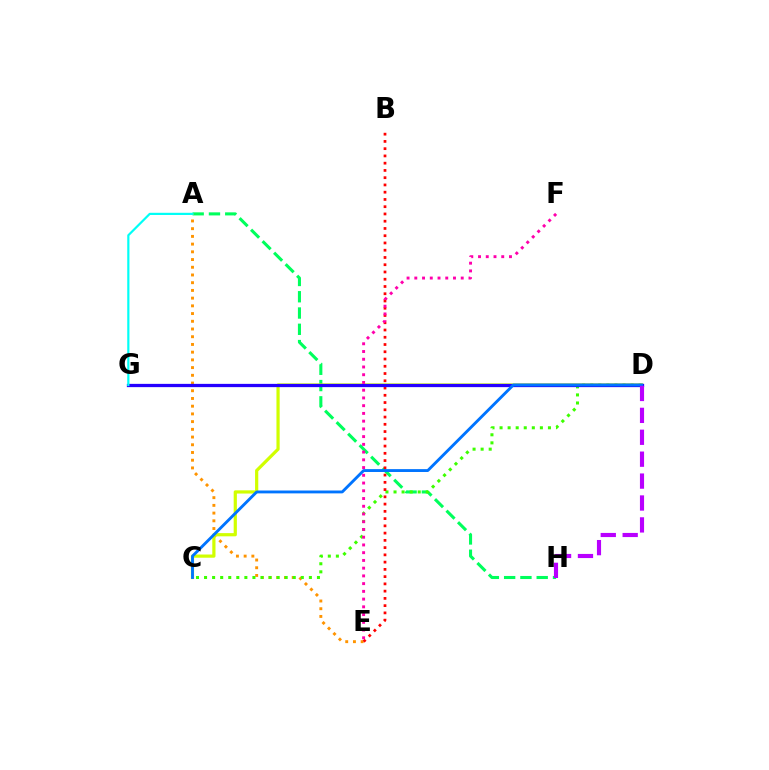{('A', 'H'): [{'color': '#00ff5c', 'line_style': 'dashed', 'thickness': 2.21}], ('A', 'E'): [{'color': '#ff9400', 'line_style': 'dotted', 'thickness': 2.1}], ('C', 'D'): [{'color': '#3dff00', 'line_style': 'dotted', 'thickness': 2.19}, {'color': '#d1ff00', 'line_style': 'solid', 'thickness': 2.31}, {'color': '#0074ff', 'line_style': 'solid', 'thickness': 2.06}], ('B', 'E'): [{'color': '#ff0000', 'line_style': 'dotted', 'thickness': 1.97}], ('D', 'G'): [{'color': '#2500ff', 'line_style': 'solid', 'thickness': 2.35}], ('E', 'F'): [{'color': '#ff00ac', 'line_style': 'dotted', 'thickness': 2.1}], ('D', 'H'): [{'color': '#b900ff', 'line_style': 'dashed', 'thickness': 2.98}], ('A', 'G'): [{'color': '#00fff6', 'line_style': 'solid', 'thickness': 1.58}]}